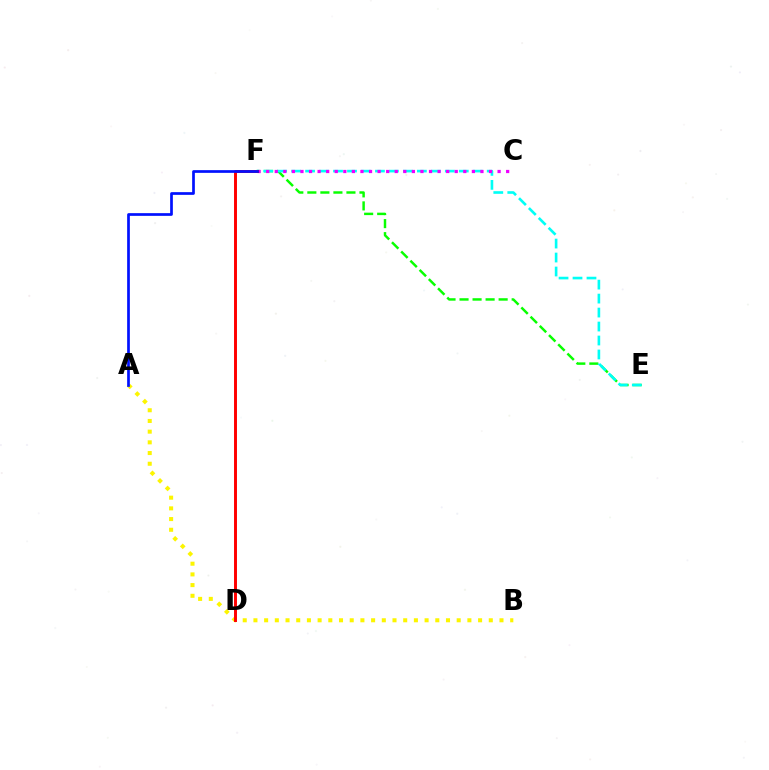{('E', 'F'): [{'color': '#08ff00', 'line_style': 'dashed', 'thickness': 1.77}, {'color': '#00fff6', 'line_style': 'dashed', 'thickness': 1.9}], ('A', 'B'): [{'color': '#fcf500', 'line_style': 'dotted', 'thickness': 2.91}], ('C', 'F'): [{'color': '#ee00ff', 'line_style': 'dotted', 'thickness': 2.33}], ('D', 'F'): [{'color': '#ff0000', 'line_style': 'solid', 'thickness': 2.12}], ('A', 'F'): [{'color': '#0010ff', 'line_style': 'solid', 'thickness': 1.94}]}